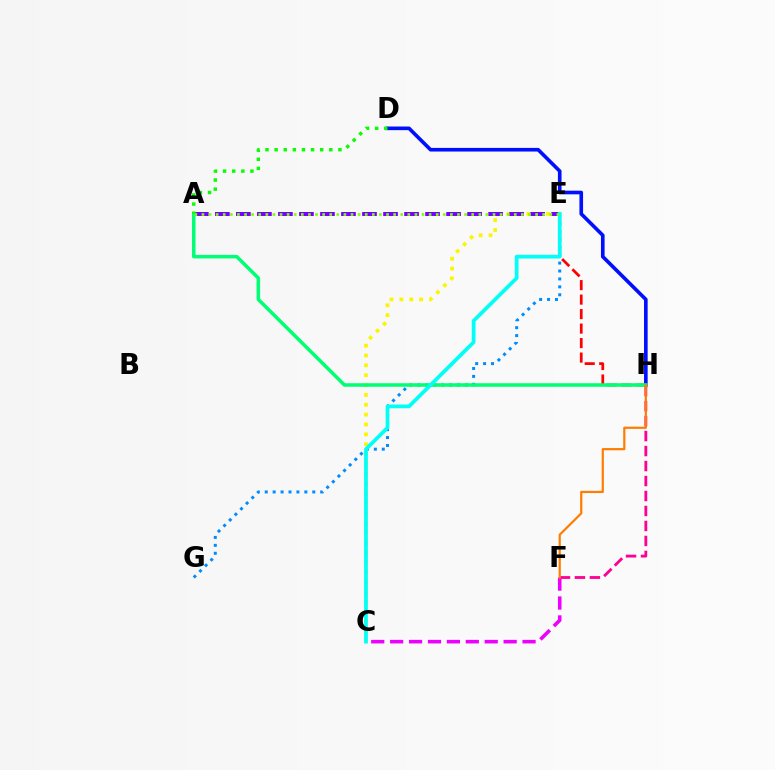{('D', 'H'): [{'color': '#0010ff', 'line_style': 'solid', 'thickness': 2.62}], ('C', 'E'): [{'color': '#fcf500', 'line_style': 'dotted', 'thickness': 2.68}, {'color': '#00fff6', 'line_style': 'solid', 'thickness': 2.68}], ('C', 'F'): [{'color': '#ee00ff', 'line_style': 'dashed', 'thickness': 2.57}], ('E', 'G'): [{'color': '#008cff', 'line_style': 'dotted', 'thickness': 2.15}], ('A', 'E'): [{'color': '#7200ff', 'line_style': 'dashed', 'thickness': 2.86}, {'color': '#84ff00', 'line_style': 'dotted', 'thickness': 1.93}], ('F', 'H'): [{'color': '#ff0094', 'line_style': 'dashed', 'thickness': 2.04}, {'color': '#ff7c00', 'line_style': 'solid', 'thickness': 1.58}], ('E', 'H'): [{'color': '#ff0000', 'line_style': 'dashed', 'thickness': 1.97}], ('A', 'H'): [{'color': '#00ff74', 'line_style': 'solid', 'thickness': 2.53}], ('A', 'D'): [{'color': '#08ff00', 'line_style': 'dotted', 'thickness': 2.48}]}